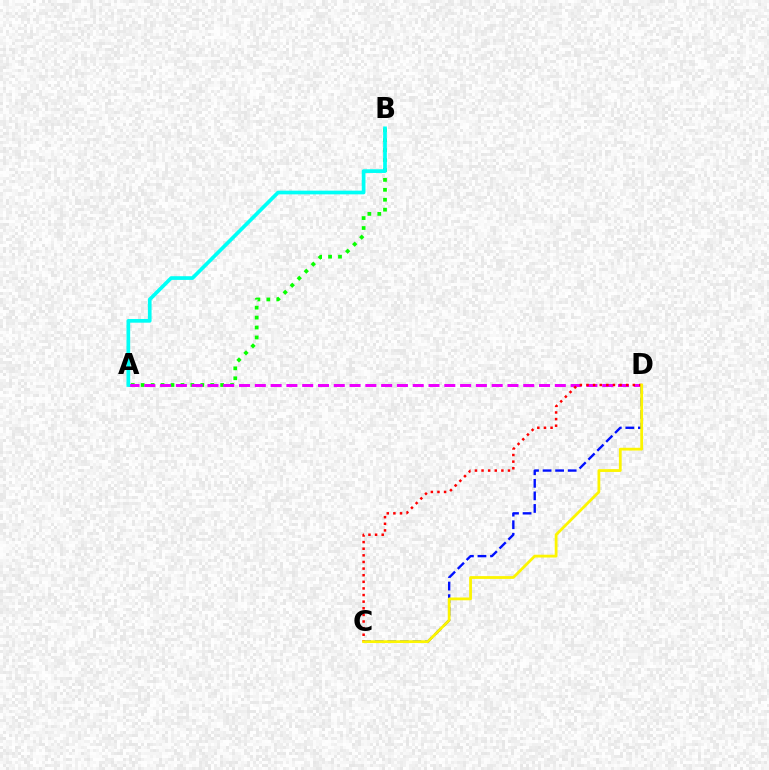{('C', 'D'): [{'color': '#0010ff', 'line_style': 'dashed', 'thickness': 1.71}, {'color': '#ff0000', 'line_style': 'dotted', 'thickness': 1.8}, {'color': '#fcf500', 'line_style': 'solid', 'thickness': 2.01}], ('A', 'B'): [{'color': '#08ff00', 'line_style': 'dotted', 'thickness': 2.7}, {'color': '#00fff6', 'line_style': 'solid', 'thickness': 2.66}], ('A', 'D'): [{'color': '#ee00ff', 'line_style': 'dashed', 'thickness': 2.14}]}